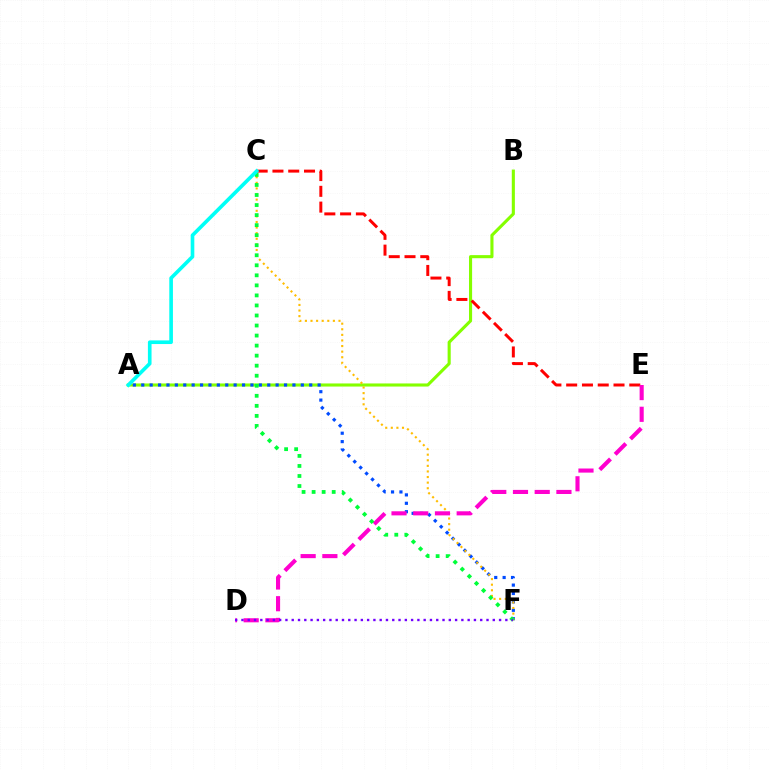{('A', 'B'): [{'color': '#84ff00', 'line_style': 'solid', 'thickness': 2.23}], ('A', 'F'): [{'color': '#004bff', 'line_style': 'dotted', 'thickness': 2.28}], ('C', 'F'): [{'color': '#ffbd00', 'line_style': 'dotted', 'thickness': 1.52}, {'color': '#00ff39', 'line_style': 'dotted', 'thickness': 2.73}], ('C', 'E'): [{'color': '#ff0000', 'line_style': 'dashed', 'thickness': 2.14}], ('D', 'E'): [{'color': '#ff00cf', 'line_style': 'dashed', 'thickness': 2.95}], ('A', 'C'): [{'color': '#00fff6', 'line_style': 'solid', 'thickness': 2.62}], ('D', 'F'): [{'color': '#7200ff', 'line_style': 'dotted', 'thickness': 1.71}]}